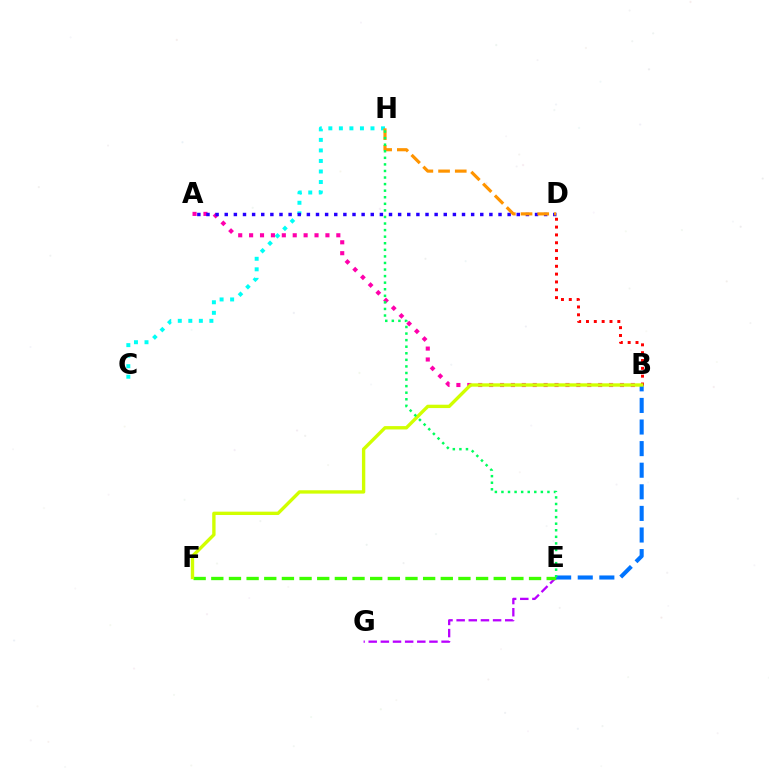{('A', 'B'): [{'color': '#ff00ac', 'line_style': 'dotted', 'thickness': 2.96}], ('E', 'G'): [{'color': '#b900ff', 'line_style': 'dashed', 'thickness': 1.65}], ('E', 'F'): [{'color': '#3dff00', 'line_style': 'dashed', 'thickness': 2.4}], ('B', 'E'): [{'color': '#0074ff', 'line_style': 'dashed', 'thickness': 2.93}], ('B', 'D'): [{'color': '#ff0000', 'line_style': 'dotted', 'thickness': 2.13}], ('C', 'H'): [{'color': '#00fff6', 'line_style': 'dotted', 'thickness': 2.86}], ('A', 'D'): [{'color': '#2500ff', 'line_style': 'dotted', 'thickness': 2.48}], ('B', 'F'): [{'color': '#d1ff00', 'line_style': 'solid', 'thickness': 2.42}], ('D', 'H'): [{'color': '#ff9400', 'line_style': 'dashed', 'thickness': 2.27}], ('E', 'H'): [{'color': '#00ff5c', 'line_style': 'dotted', 'thickness': 1.79}]}